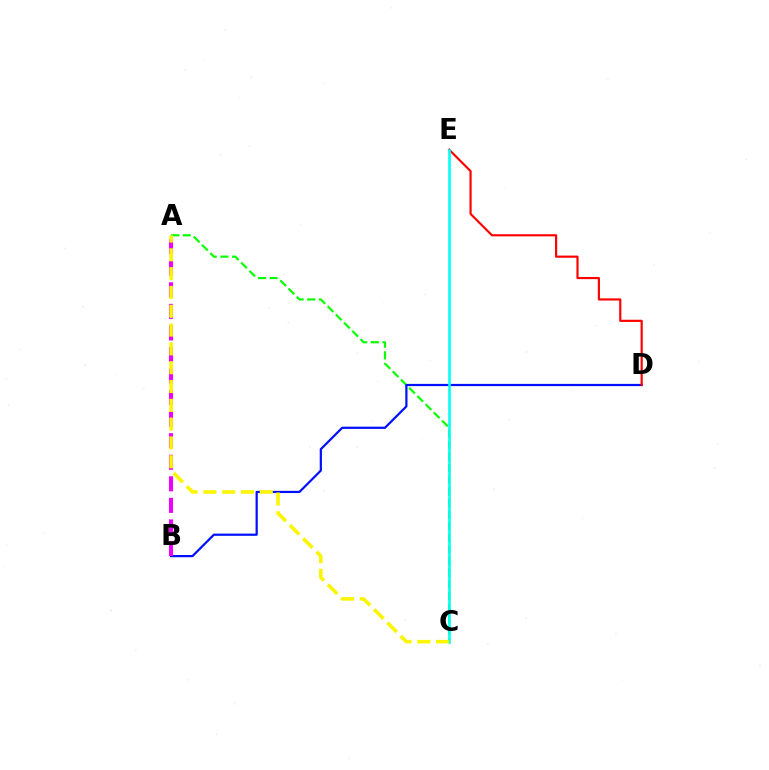{('A', 'C'): [{'color': '#08ff00', 'line_style': 'dashed', 'thickness': 1.58}, {'color': '#fcf500', 'line_style': 'dashed', 'thickness': 2.56}], ('B', 'D'): [{'color': '#0010ff', 'line_style': 'solid', 'thickness': 1.6}], ('A', 'B'): [{'color': '#ee00ff', 'line_style': 'dashed', 'thickness': 2.93}], ('D', 'E'): [{'color': '#ff0000', 'line_style': 'solid', 'thickness': 1.56}], ('C', 'E'): [{'color': '#00fff6', 'line_style': 'solid', 'thickness': 1.86}]}